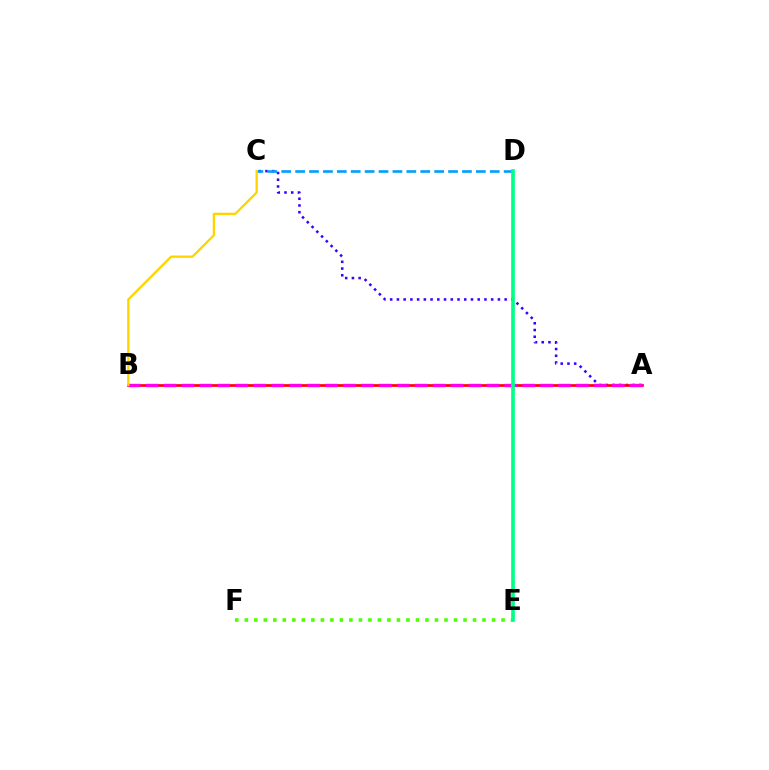{('A', 'C'): [{'color': '#3700ff', 'line_style': 'dotted', 'thickness': 1.83}], ('E', 'F'): [{'color': '#4fff00', 'line_style': 'dotted', 'thickness': 2.58}], ('C', 'D'): [{'color': '#009eff', 'line_style': 'dashed', 'thickness': 1.89}], ('A', 'B'): [{'color': '#ff0000', 'line_style': 'solid', 'thickness': 1.93}, {'color': '#ff00ed', 'line_style': 'dashed', 'thickness': 2.44}], ('D', 'E'): [{'color': '#00ff86', 'line_style': 'solid', 'thickness': 2.63}], ('B', 'C'): [{'color': '#ffd500', 'line_style': 'solid', 'thickness': 1.68}]}